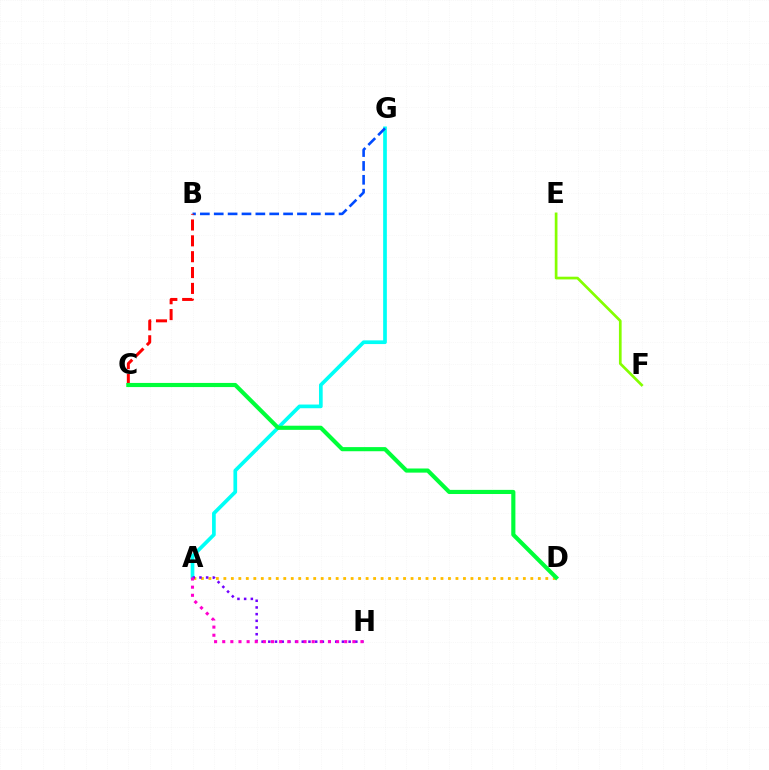{('A', 'G'): [{'color': '#00fff6', 'line_style': 'solid', 'thickness': 2.66}], ('B', 'G'): [{'color': '#004bff', 'line_style': 'dashed', 'thickness': 1.88}], ('B', 'C'): [{'color': '#ff0000', 'line_style': 'dashed', 'thickness': 2.15}], ('A', 'D'): [{'color': '#ffbd00', 'line_style': 'dotted', 'thickness': 2.03}], ('A', 'H'): [{'color': '#7200ff', 'line_style': 'dotted', 'thickness': 1.82}, {'color': '#ff00cf', 'line_style': 'dotted', 'thickness': 2.21}], ('C', 'D'): [{'color': '#00ff39', 'line_style': 'solid', 'thickness': 2.98}], ('E', 'F'): [{'color': '#84ff00', 'line_style': 'solid', 'thickness': 1.94}]}